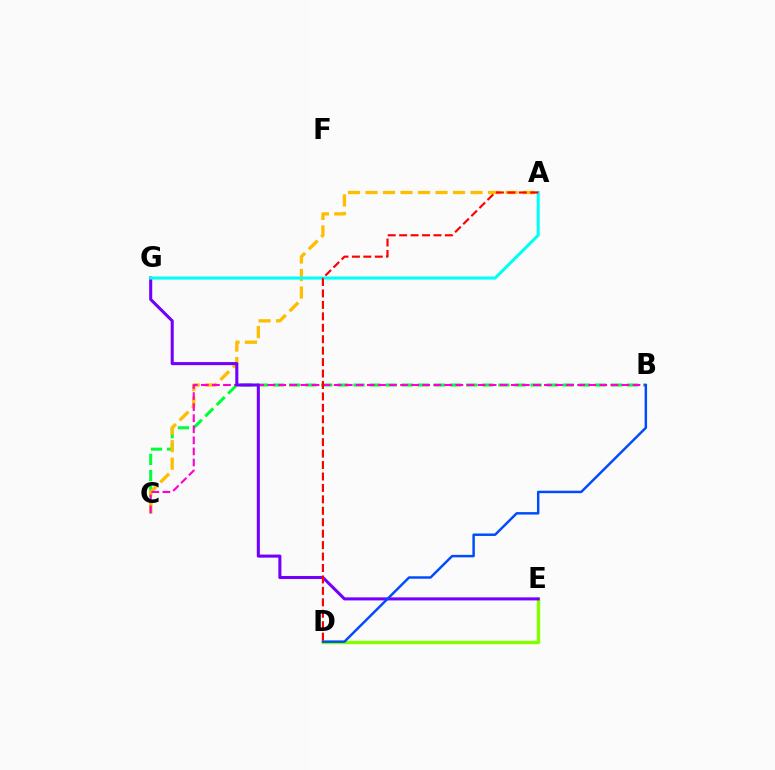{('B', 'C'): [{'color': '#00ff39', 'line_style': 'dashed', 'thickness': 2.19}, {'color': '#ff00cf', 'line_style': 'dashed', 'thickness': 1.5}], ('A', 'C'): [{'color': '#ffbd00', 'line_style': 'dashed', 'thickness': 2.38}], ('D', 'E'): [{'color': '#84ff00', 'line_style': 'solid', 'thickness': 2.46}], ('E', 'G'): [{'color': '#7200ff', 'line_style': 'solid', 'thickness': 2.2}], ('B', 'D'): [{'color': '#004bff', 'line_style': 'solid', 'thickness': 1.77}], ('A', 'G'): [{'color': '#00fff6', 'line_style': 'solid', 'thickness': 2.21}], ('A', 'D'): [{'color': '#ff0000', 'line_style': 'dashed', 'thickness': 1.55}]}